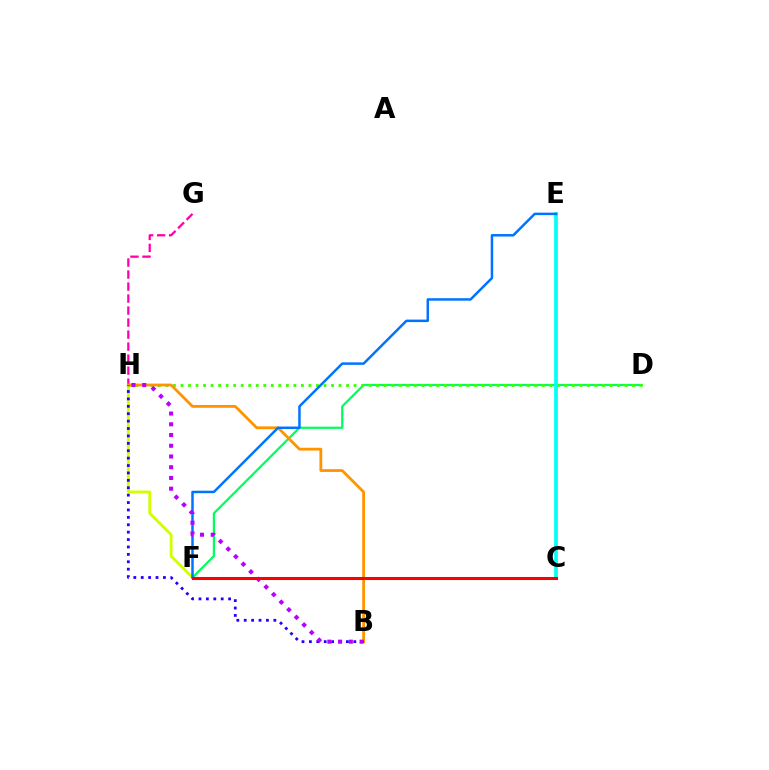{('F', 'H'): [{'color': '#d1ff00', 'line_style': 'solid', 'thickness': 2.04}], ('D', 'F'): [{'color': '#00ff5c', 'line_style': 'solid', 'thickness': 1.6}], ('D', 'H'): [{'color': '#3dff00', 'line_style': 'dotted', 'thickness': 2.04}], ('G', 'H'): [{'color': '#ff00ac', 'line_style': 'dashed', 'thickness': 1.63}], ('B', 'H'): [{'color': '#ff9400', 'line_style': 'solid', 'thickness': 2.01}, {'color': '#2500ff', 'line_style': 'dotted', 'thickness': 2.01}, {'color': '#b900ff', 'line_style': 'dotted', 'thickness': 2.92}], ('C', 'E'): [{'color': '#00fff6', 'line_style': 'solid', 'thickness': 2.67}], ('E', 'F'): [{'color': '#0074ff', 'line_style': 'solid', 'thickness': 1.79}], ('C', 'F'): [{'color': '#ff0000', 'line_style': 'solid', 'thickness': 2.19}]}